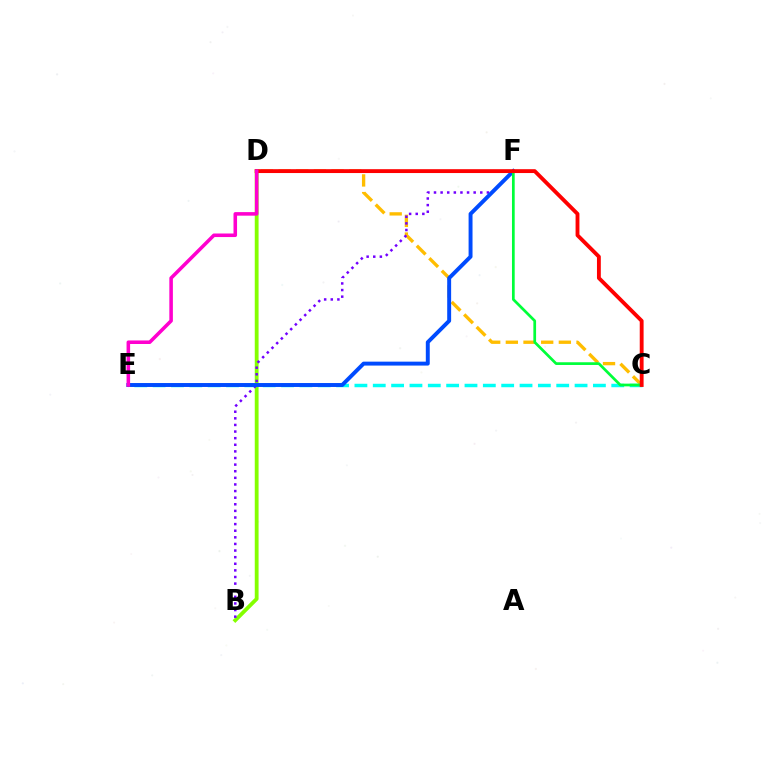{('B', 'D'): [{'color': '#84ff00', 'line_style': 'solid', 'thickness': 2.74}], ('C', 'D'): [{'color': '#ffbd00', 'line_style': 'dashed', 'thickness': 2.4}, {'color': '#ff0000', 'line_style': 'solid', 'thickness': 2.77}], ('C', 'E'): [{'color': '#00fff6', 'line_style': 'dashed', 'thickness': 2.49}], ('B', 'F'): [{'color': '#7200ff', 'line_style': 'dotted', 'thickness': 1.8}], ('E', 'F'): [{'color': '#004bff', 'line_style': 'solid', 'thickness': 2.83}], ('C', 'F'): [{'color': '#00ff39', 'line_style': 'solid', 'thickness': 1.96}], ('D', 'E'): [{'color': '#ff00cf', 'line_style': 'solid', 'thickness': 2.56}]}